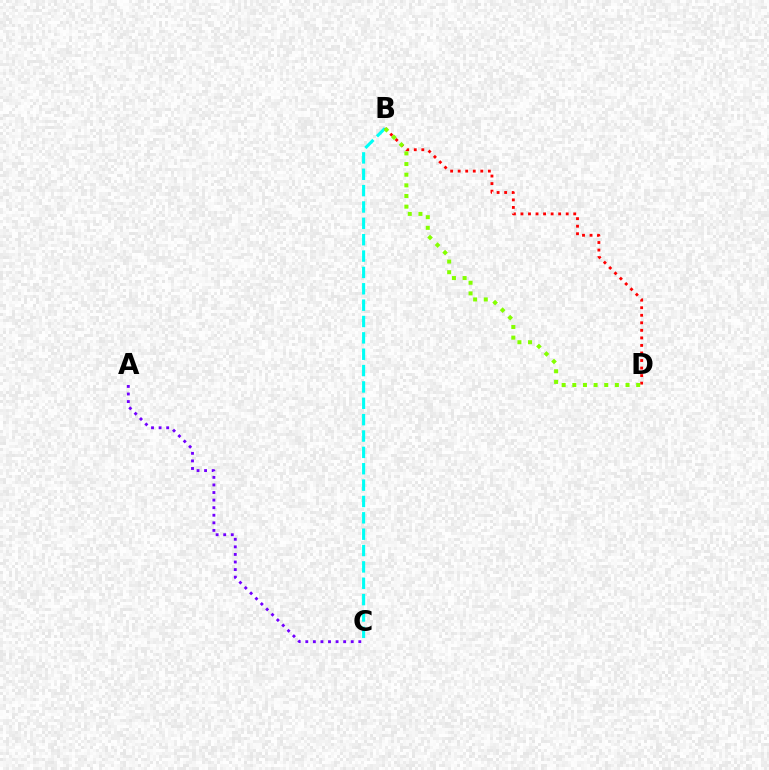{('B', 'C'): [{'color': '#00fff6', 'line_style': 'dashed', 'thickness': 2.22}], ('A', 'C'): [{'color': '#7200ff', 'line_style': 'dotted', 'thickness': 2.06}], ('B', 'D'): [{'color': '#ff0000', 'line_style': 'dotted', 'thickness': 2.05}, {'color': '#84ff00', 'line_style': 'dotted', 'thickness': 2.89}]}